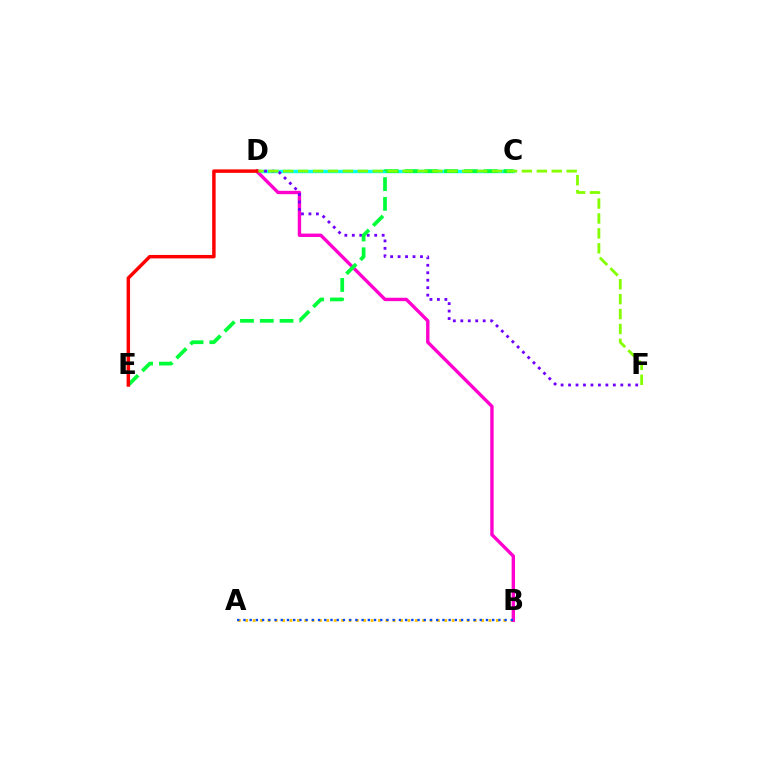{('C', 'D'): [{'color': '#00fff6', 'line_style': 'solid', 'thickness': 2.46}], ('A', 'B'): [{'color': '#ffbd00', 'line_style': 'dotted', 'thickness': 2.0}, {'color': '#004bff', 'line_style': 'dotted', 'thickness': 1.69}], ('B', 'D'): [{'color': '#ff00cf', 'line_style': 'solid', 'thickness': 2.43}], ('D', 'F'): [{'color': '#7200ff', 'line_style': 'dotted', 'thickness': 2.03}, {'color': '#84ff00', 'line_style': 'dashed', 'thickness': 2.03}], ('C', 'E'): [{'color': '#00ff39', 'line_style': 'dashed', 'thickness': 2.68}], ('D', 'E'): [{'color': '#ff0000', 'line_style': 'solid', 'thickness': 2.49}]}